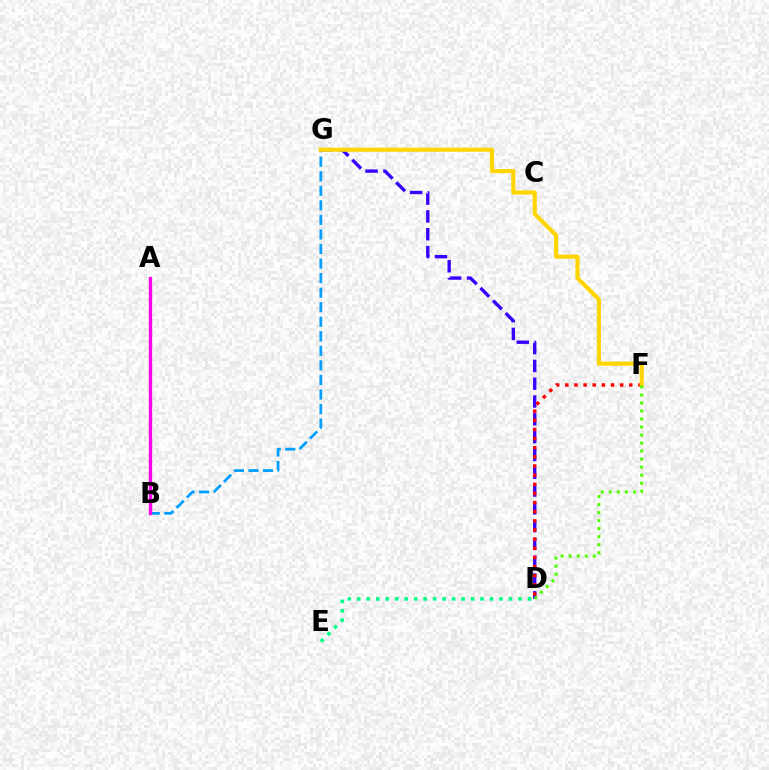{('D', 'E'): [{'color': '#00ff86', 'line_style': 'dotted', 'thickness': 2.58}], ('B', 'G'): [{'color': '#009eff', 'line_style': 'dashed', 'thickness': 1.98}], ('D', 'G'): [{'color': '#3700ff', 'line_style': 'dashed', 'thickness': 2.42}], ('D', 'F'): [{'color': '#ff0000', 'line_style': 'dotted', 'thickness': 2.48}, {'color': '#4fff00', 'line_style': 'dotted', 'thickness': 2.18}], ('F', 'G'): [{'color': '#ffd500', 'line_style': 'solid', 'thickness': 2.97}], ('A', 'B'): [{'color': '#ff00ed', 'line_style': 'solid', 'thickness': 2.39}]}